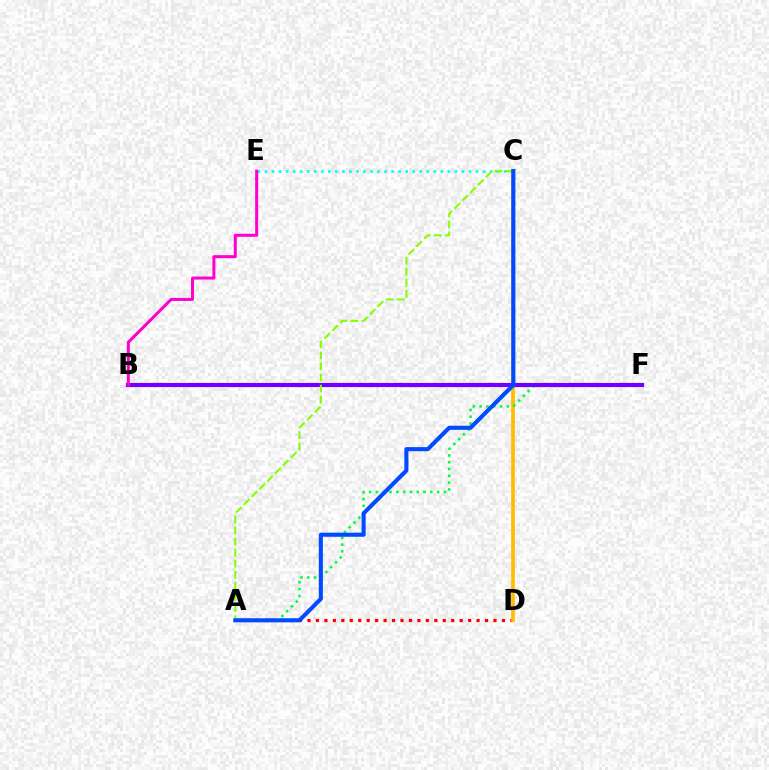{('A', 'D'): [{'color': '#ff0000', 'line_style': 'dotted', 'thickness': 2.3}], ('C', 'E'): [{'color': '#00fff6', 'line_style': 'dotted', 'thickness': 1.91}], ('C', 'D'): [{'color': '#ffbd00', 'line_style': 'solid', 'thickness': 2.67}], ('A', 'F'): [{'color': '#00ff39', 'line_style': 'dotted', 'thickness': 1.85}], ('B', 'F'): [{'color': '#7200ff', 'line_style': 'solid', 'thickness': 3.0}], ('A', 'C'): [{'color': '#84ff00', 'line_style': 'dashed', 'thickness': 1.51}, {'color': '#004bff', 'line_style': 'solid', 'thickness': 2.94}], ('B', 'E'): [{'color': '#ff00cf', 'line_style': 'solid', 'thickness': 2.17}]}